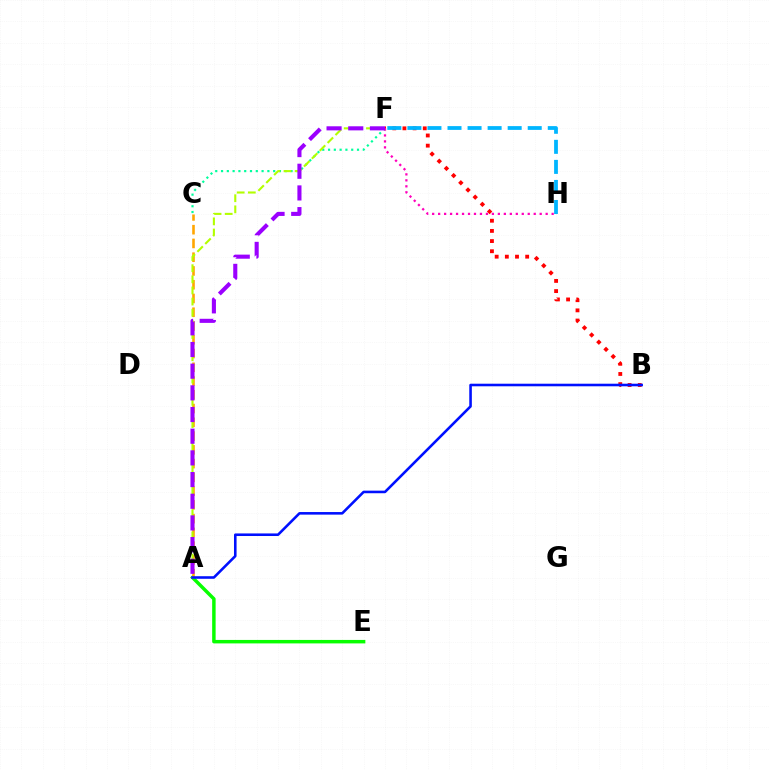{('A', 'E'): [{'color': '#08ff00', 'line_style': 'solid', 'thickness': 2.5}], ('A', 'C'): [{'color': '#ffa500', 'line_style': 'dashed', 'thickness': 1.87}], ('B', 'F'): [{'color': '#ff0000', 'line_style': 'dotted', 'thickness': 2.76}], ('C', 'F'): [{'color': '#00ff9d', 'line_style': 'dotted', 'thickness': 1.57}], ('A', 'F'): [{'color': '#b3ff00', 'line_style': 'dashed', 'thickness': 1.51}, {'color': '#9b00ff', 'line_style': 'dashed', 'thickness': 2.94}], ('F', 'H'): [{'color': '#00b5ff', 'line_style': 'dashed', 'thickness': 2.72}, {'color': '#ff00bd', 'line_style': 'dotted', 'thickness': 1.62}], ('A', 'B'): [{'color': '#0010ff', 'line_style': 'solid', 'thickness': 1.86}]}